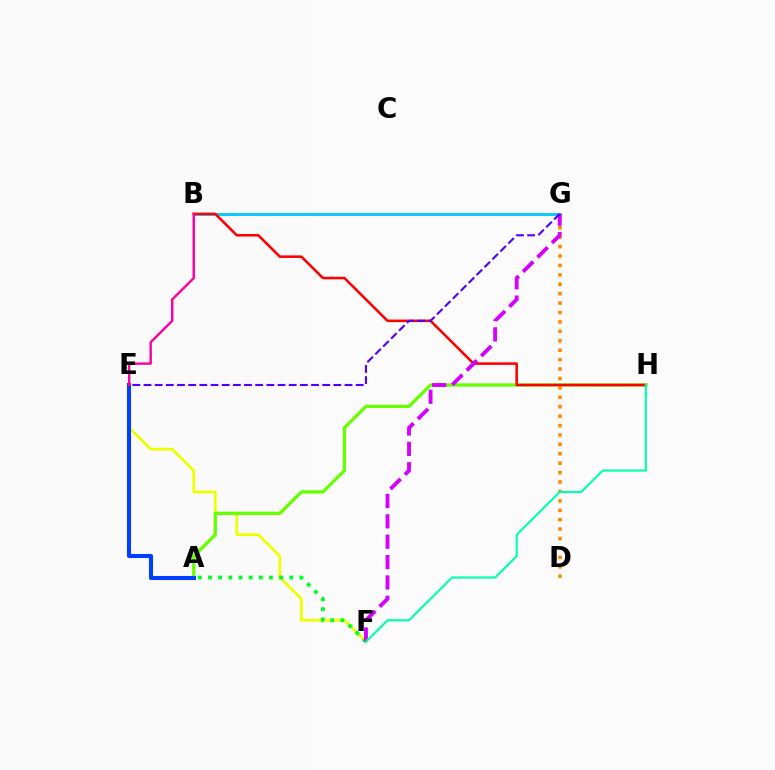{('E', 'F'): [{'color': '#eeff00', 'line_style': 'solid', 'thickness': 1.99}], ('B', 'G'): [{'color': '#00c7ff', 'line_style': 'solid', 'thickness': 2.03}], ('A', 'H'): [{'color': '#66ff00', 'line_style': 'solid', 'thickness': 2.36}], ('A', 'F'): [{'color': '#00ff27', 'line_style': 'dotted', 'thickness': 2.76}], ('D', 'G'): [{'color': '#ff8800', 'line_style': 'dotted', 'thickness': 2.56}], ('B', 'H'): [{'color': '#ff0000', 'line_style': 'solid', 'thickness': 1.84}], ('F', 'G'): [{'color': '#d600ff', 'line_style': 'dashed', 'thickness': 2.77}], ('A', 'E'): [{'color': '#003fff', 'line_style': 'solid', 'thickness': 2.93}], ('E', 'G'): [{'color': '#4f00ff', 'line_style': 'dashed', 'thickness': 1.52}], ('F', 'H'): [{'color': '#00ffaf', 'line_style': 'solid', 'thickness': 1.53}], ('B', 'E'): [{'color': '#ff00a0', 'line_style': 'solid', 'thickness': 1.74}]}